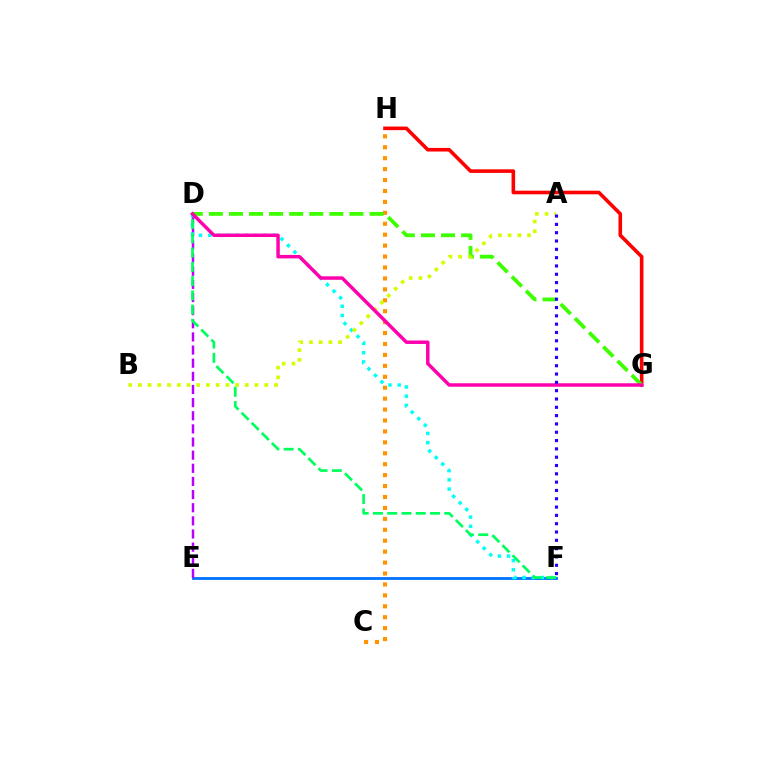{('C', 'H'): [{'color': '#ff9400', 'line_style': 'dotted', 'thickness': 2.97}], ('E', 'F'): [{'color': '#0074ff', 'line_style': 'solid', 'thickness': 2.03}], ('D', 'E'): [{'color': '#b900ff', 'line_style': 'dashed', 'thickness': 1.78}], ('D', 'F'): [{'color': '#00fff6', 'line_style': 'dotted', 'thickness': 2.5}, {'color': '#00ff5c', 'line_style': 'dashed', 'thickness': 1.94}], ('G', 'H'): [{'color': '#ff0000', 'line_style': 'solid', 'thickness': 2.59}], ('D', 'G'): [{'color': '#3dff00', 'line_style': 'dashed', 'thickness': 2.73}, {'color': '#ff00ac', 'line_style': 'solid', 'thickness': 2.49}], ('A', 'B'): [{'color': '#d1ff00', 'line_style': 'dotted', 'thickness': 2.64}], ('A', 'F'): [{'color': '#2500ff', 'line_style': 'dotted', 'thickness': 2.26}]}